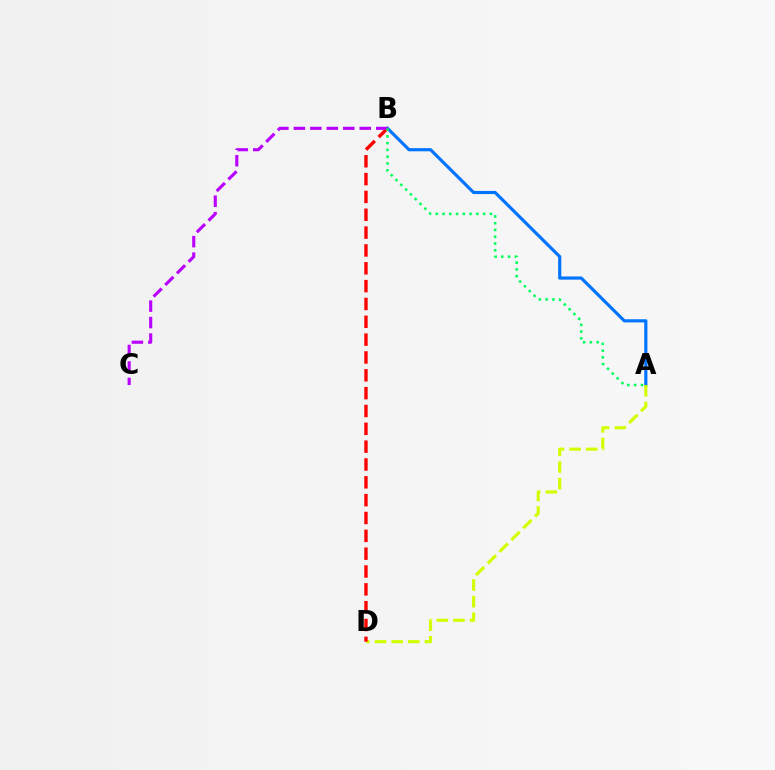{('A', 'B'): [{'color': '#0074ff', 'line_style': 'solid', 'thickness': 2.27}, {'color': '#00ff5c', 'line_style': 'dotted', 'thickness': 1.84}], ('A', 'D'): [{'color': '#d1ff00', 'line_style': 'dashed', 'thickness': 2.26}], ('B', 'D'): [{'color': '#ff0000', 'line_style': 'dashed', 'thickness': 2.42}], ('B', 'C'): [{'color': '#b900ff', 'line_style': 'dashed', 'thickness': 2.24}]}